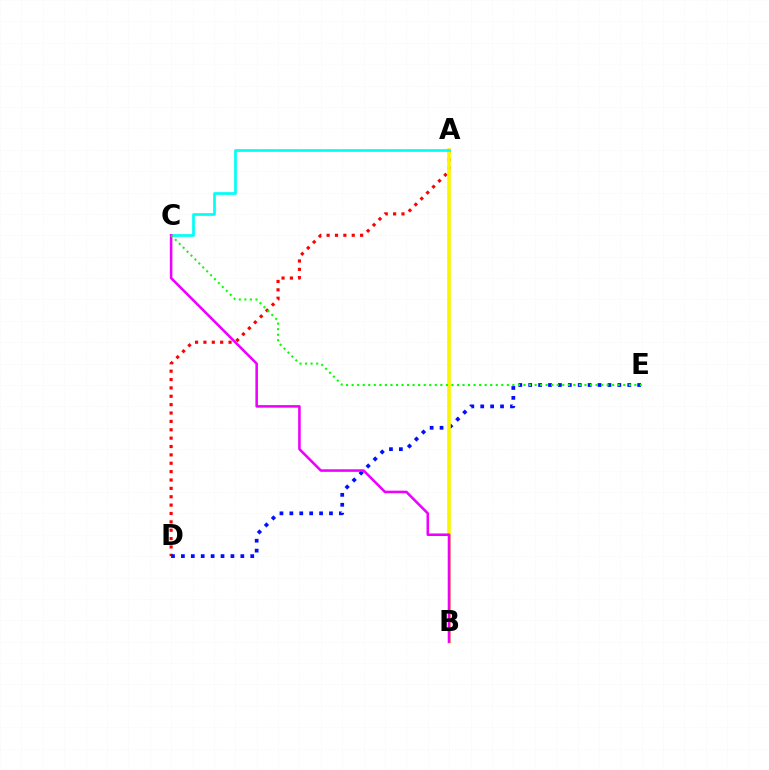{('A', 'D'): [{'color': '#ff0000', 'line_style': 'dotted', 'thickness': 2.27}], ('D', 'E'): [{'color': '#0010ff', 'line_style': 'dotted', 'thickness': 2.69}], ('A', 'B'): [{'color': '#fcf500', 'line_style': 'solid', 'thickness': 2.61}], ('A', 'C'): [{'color': '#00fff6', 'line_style': 'solid', 'thickness': 1.94}], ('B', 'C'): [{'color': '#ee00ff', 'line_style': 'solid', 'thickness': 1.84}], ('C', 'E'): [{'color': '#08ff00', 'line_style': 'dotted', 'thickness': 1.51}]}